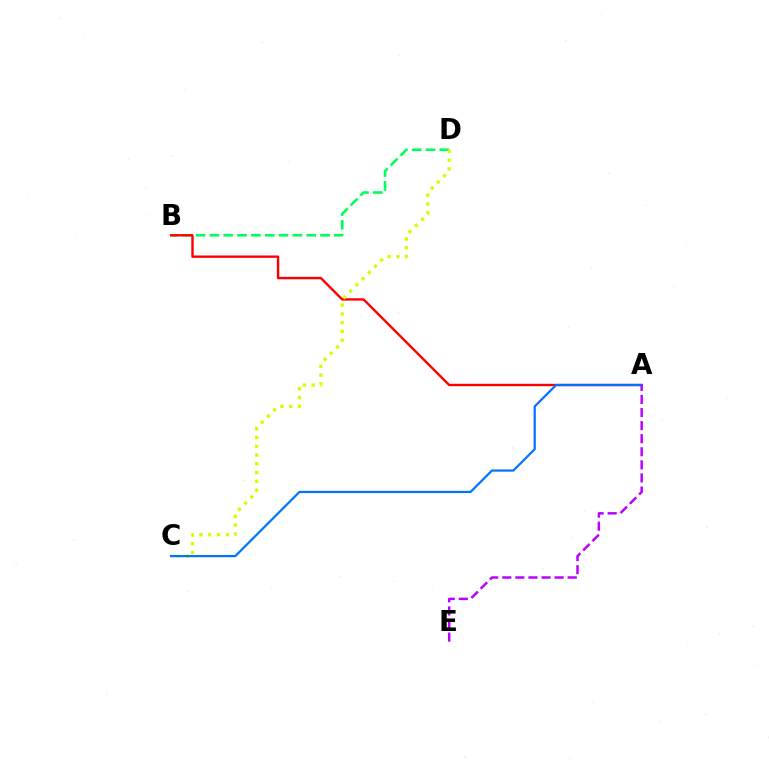{('B', 'D'): [{'color': '#00ff5c', 'line_style': 'dashed', 'thickness': 1.88}], ('A', 'B'): [{'color': '#ff0000', 'line_style': 'solid', 'thickness': 1.72}], ('C', 'D'): [{'color': '#d1ff00', 'line_style': 'dotted', 'thickness': 2.38}], ('A', 'C'): [{'color': '#0074ff', 'line_style': 'solid', 'thickness': 1.59}], ('A', 'E'): [{'color': '#b900ff', 'line_style': 'dashed', 'thickness': 1.78}]}